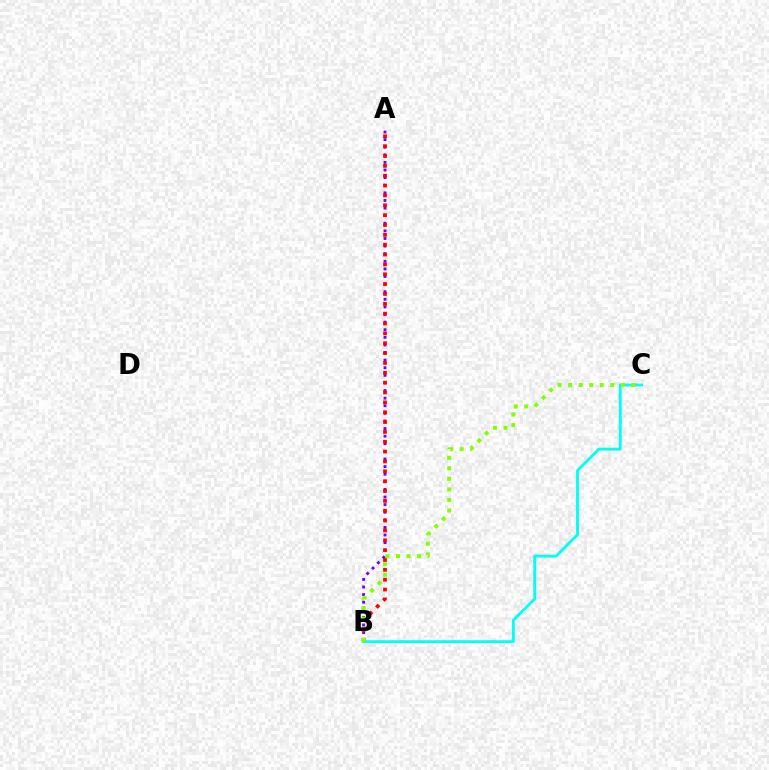{('A', 'B'): [{'color': '#7200ff', 'line_style': 'dotted', 'thickness': 2.07}, {'color': '#ff0000', 'line_style': 'dotted', 'thickness': 2.68}], ('B', 'C'): [{'color': '#00fff6', 'line_style': 'solid', 'thickness': 2.04}, {'color': '#84ff00', 'line_style': 'dotted', 'thickness': 2.86}]}